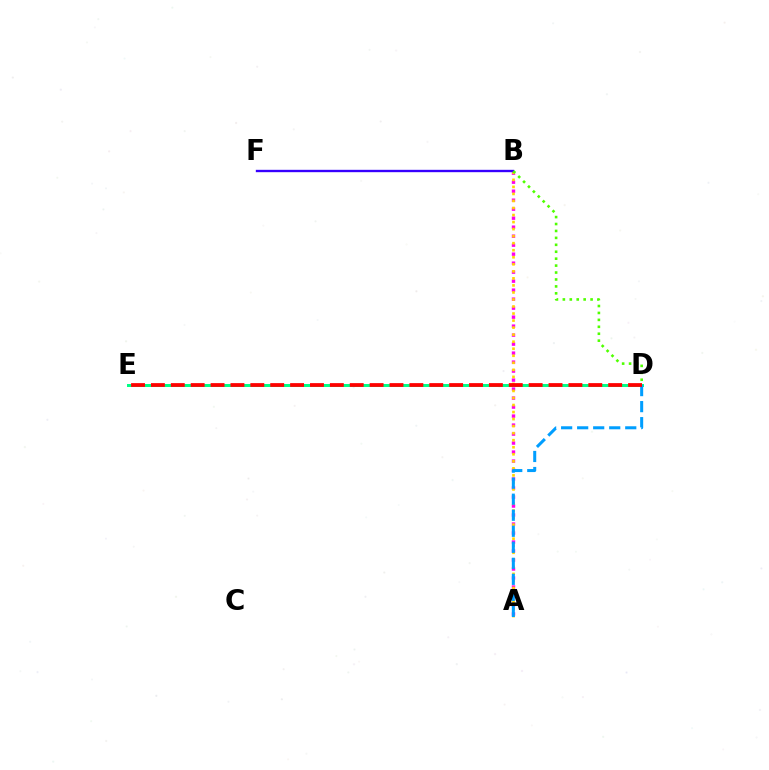{('A', 'B'): [{'color': '#ff00ed', 'line_style': 'dotted', 'thickness': 2.44}, {'color': '#ffd500', 'line_style': 'dotted', 'thickness': 1.91}], ('D', 'E'): [{'color': '#00ff86', 'line_style': 'solid', 'thickness': 2.15}, {'color': '#ff0000', 'line_style': 'dashed', 'thickness': 2.7}], ('A', 'D'): [{'color': '#009eff', 'line_style': 'dashed', 'thickness': 2.18}], ('B', 'F'): [{'color': '#3700ff', 'line_style': 'solid', 'thickness': 1.7}], ('B', 'D'): [{'color': '#4fff00', 'line_style': 'dotted', 'thickness': 1.88}]}